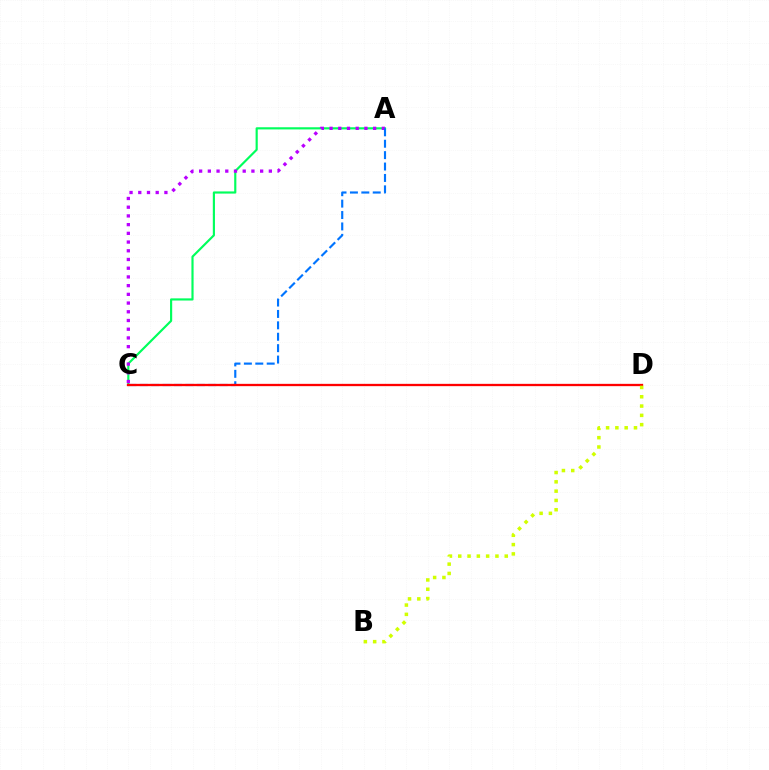{('A', 'C'): [{'color': '#00ff5c', 'line_style': 'solid', 'thickness': 1.56}, {'color': '#b900ff', 'line_style': 'dotted', 'thickness': 2.37}, {'color': '#0074ff', 'line_style': 'dashed', 'thickness': 1.55}], ('C', 'D'): [{'color': '#ff0000', 'line_style': 'solid', 'thickness': 1.66}], ('B', 'D'): [{'color': '#d1ff00', 'line_style': 'dotted', 'thickness': 2.53}]}